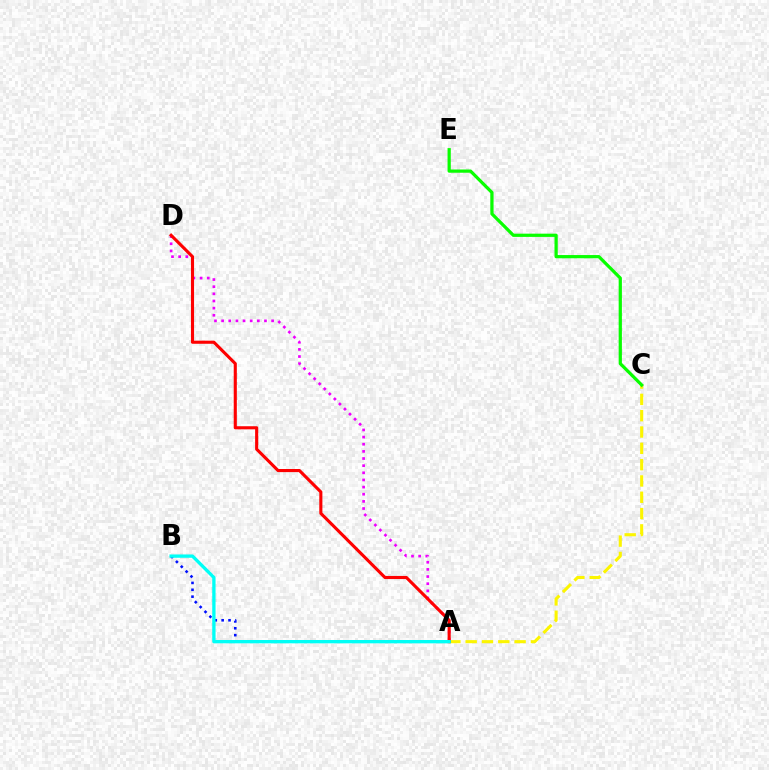{('A', 'B'): [{'color': '#0010ff', 'line_style': 'dotted', 'thickness': 1.87}, {'color': '#00fff6', 'line_style': 'solid', 'thickness': 2.39}], ('A', 'C'): [{'color': '#fcf500', 'line_style': 'dashed', 'thickness': 2.22}], ('A', 'D'): [{'color': '#ee00ff', 'line_style': 'dotted', 'thickness': 1.94}, {'color': '#ff0000', 'line_style': 'solid', 'thickness': 2.24}], ('C', 'E'): [{'color': '#08ff00', 'line_style': 'solid', 'thickness': 2.33}]}